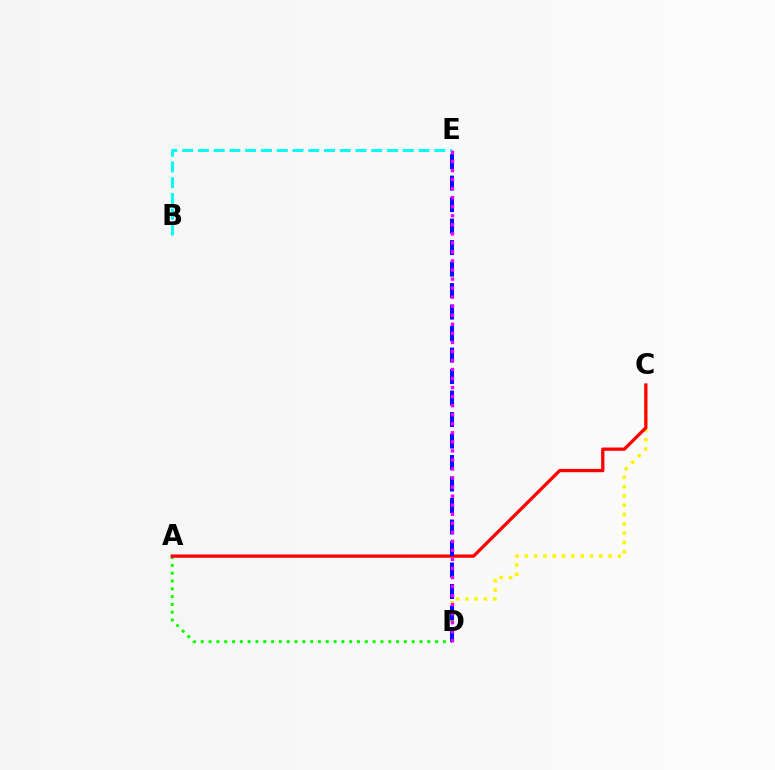{('A', 'D'): [{'color': '#08ff00', 'line_style': 'dotted', 'thickness': 2.12}], ('C', 'D'): [{'color': '#fcf500', 'line_style': 'dotted', 'thickness': 2.53}], ('A', 'C'): [{'color': '#ff0000', 'line_style': 'solid', 'thickness': 2.36}], ('B', 'E'): [{'color': '#00fff6', 'line_style': 'dashed', 'thickness': 2.14}], ('D', 'E'): [{'color': '#0010ff', 'line_style': 'dashed', 'thickness': 2.92}, {'color': '#ee00ff', 'line_style': 'dotted', 'thickness': 2.46}]}